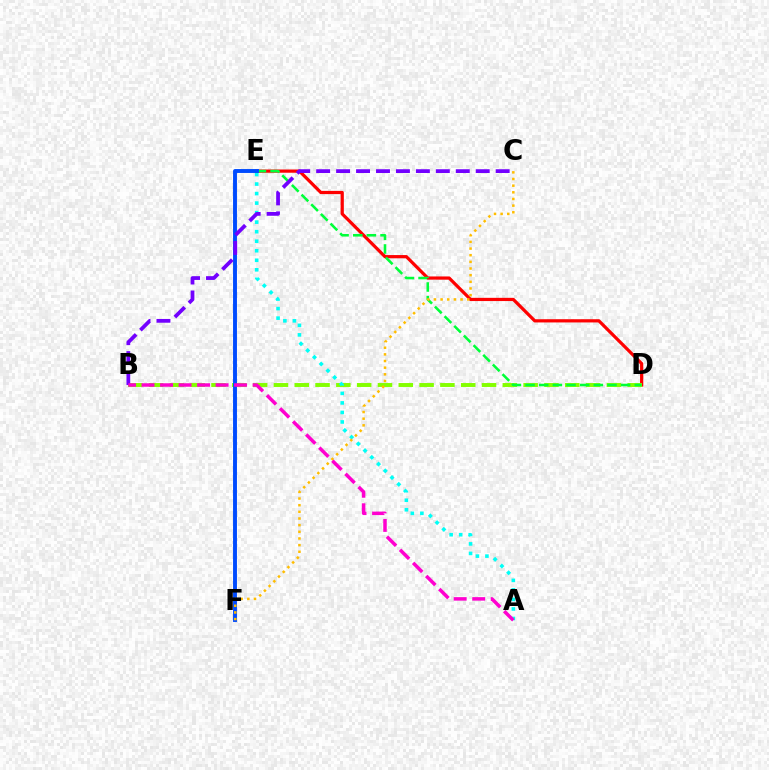{('D', 'E'): [{'color': '#ff0000', 'line_style': 'solid', 'thickness': 2.32}, {'color': '#00ff39', 'line_style': 'dashed', 'thickness': 1.85}], ('B', 'D'): [{'color': '#84ff00', 'line_style': 'dashed', 'thickness': 2.83}], ('A', 'E'): [{'color': '#00fff6', 'line_style': 'dotted', 'thickness': 2.59}], ('E', 'F'): [{'color': '#004bff', 'line_style': 'solid', 'thickness': 2.81}], ('B', 'C'): [{'color': '#7200ff', 'line_style': 'dashed', 'thickness': 2.71}], ('C', 'F'): [{'color': '#ffbd00', 'line_style': 'dotted', 'thickness': 1.81}], ('A', 'B'): [{'color': '#ff00cf', 'line_style': 'dashed', 'thickness': 2.52}]}